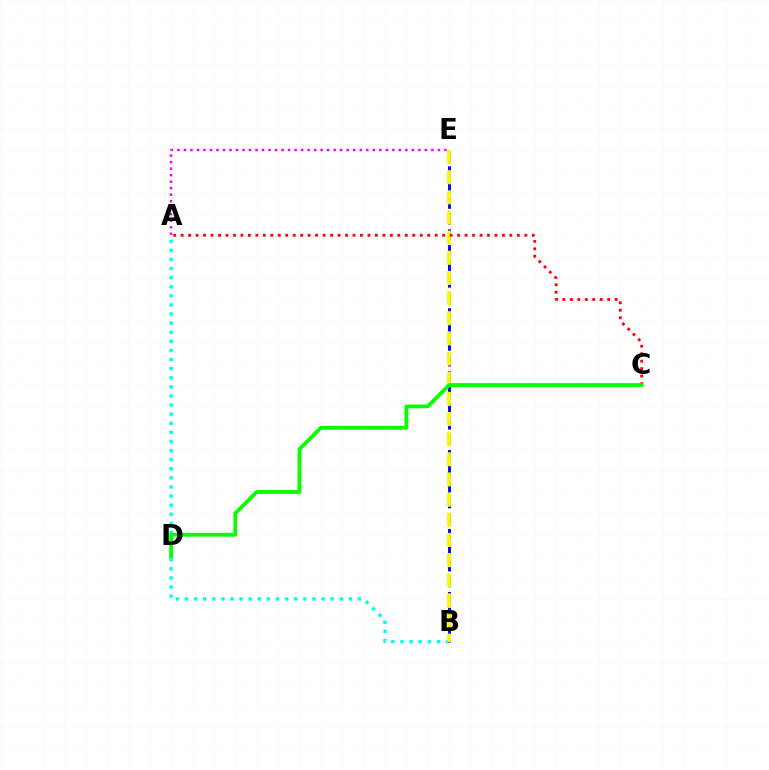{('A', 'B'): [{'color': '#00fff6', 'line_style': 'dotted', 'thickness': 2.47}], ('B', 'E'): [{'color': '#0010ff', 'line_style': 'dashed', 'thickness': 2.14}, {'color': '#fcf500', 'line_style': 'dashed', 'thickness': 2.74}], ('A', 'C'): [{'color': '#ff0000', 'line_style': 'dotted', 'thickness': 2.03}], ('C', 'D'): [{'color': '#08ff00', 'line_style': 'solid', 'thickness': 2.73}], ('A', 'E'): [{'color': '#ee00ff', 'line_style': 'dotted', 'thickness': 1.77}]}